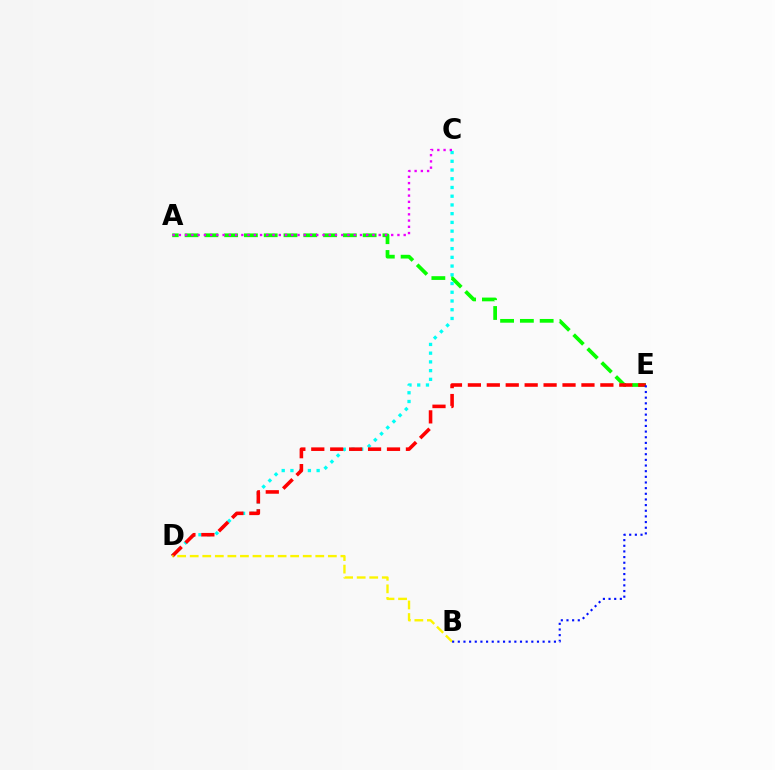{('A', 'E'): [{'color': '#08ff00', 'line_style': 'dashed', 'thickness': 2.69}], ('C', 'D'): [{'color': '#00fff6', 'line_style': 'dotted', 'thickness': 2.37}], ('D', 'E'): [{'color': '#ff0000', 'line_style': 'dashed', 'thickness': 2.57}], ('B', 'D'): [{'color': '#fcf500', 'line_style': 'dashed', 'thickness': 1.71}], ('A', 'C'): [{'color': '#ee00ff', 'line_style': 'dotted', 'thickness': 1.7}], ('B', 'E'): [{'color': '#0010ff', 'line_style': 'dotted', 'thickness': 1.54}]}